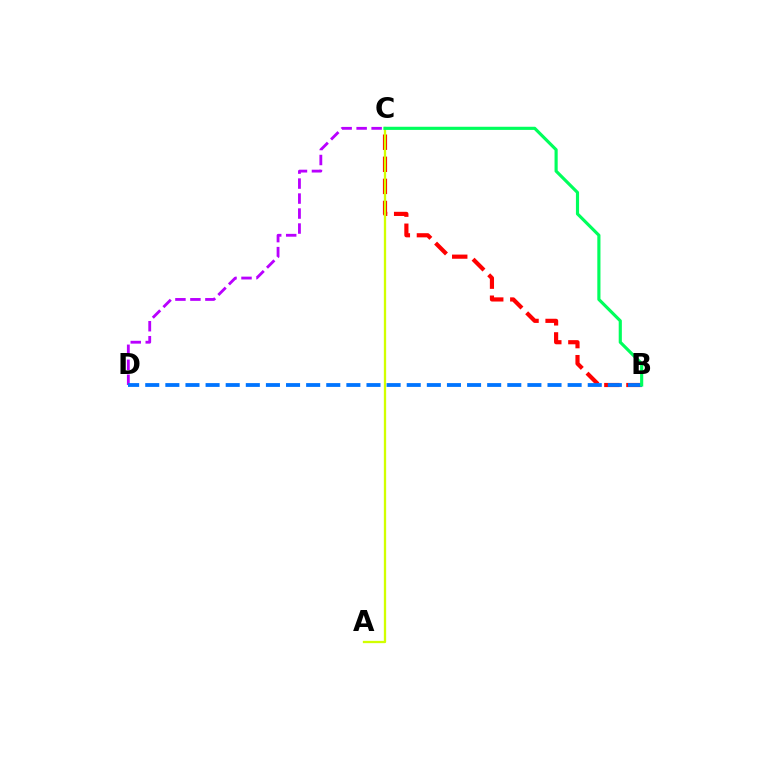{('C', 'D'): [{'color': '#b900ff', 'line_style': 'dashed', 'thickness': 2.04}], ('B', 'C'): [{'color': '#ff0000', 'line_style': 'dashed', 'thickness': 3.0}, {'color': '#00ff5c', 'line_style': 'solid', 'thickness': 2.27}], ('A', 'C'): [{'color': '#d1ff00', 'line_style': 'solid', 'thickness': 1.66}], ('B', 'D'): [{'color': '#0074ff', 'line_style': 'dashed', 'thickness': 2.73}]}